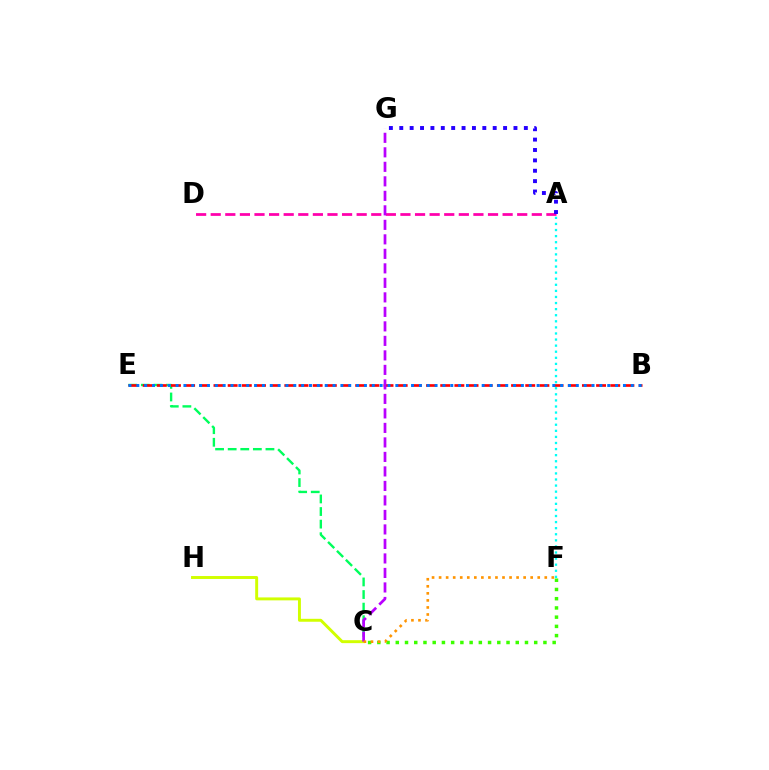{('C', 'E'): [{'color': '#00ff5c', 'line_style': 'dashed', 'thickness': 1.71}], ('A', 'D'): [{'color': '#ff00ac', 'line_style': 'dashed', 'thickness': 1.98}], ('A', 'G'): [{'color': '#2500ff', 'line_style': 'dotted', 'thickness': 2.82}], ('B', 'E'): [{'color': '#ff0000', 'line_style': 'dashed', 'thickness': 1.93}, {'color': '#0074ff', 'line_style': 'dotted', 'thickness': 2.13}], ('A', 'F'): [{'color': '#00fff6', 'line_style': 'dotted', 'thickness': 1.65}], ('C', 'H'): [{'color': '#d1ff00', 'line_style': 'solid', 'thickness': 2.12}], ('C', 'F'): [{'color': '#3dff00', 'line_style': 'dotted', 'thickness': 2.51}, {'color': '#ff9400', 'line_style': 'dotted', 'thickness': 1.91}], ('C', 'G'): [{'color': '#b900ff', 'line_style': 'dashed', 'thickness': 1.97}]}